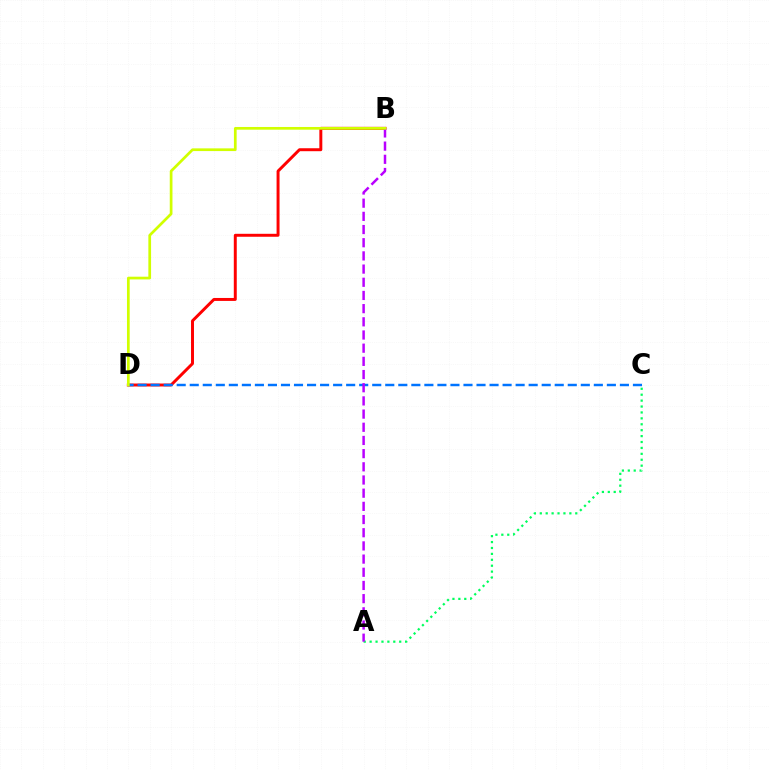{('A', 'C'): [{'color': '#00ff5c', 'line_style': 'dotted', 'thickness': 1.61}], ('B', 'D'): [{'color': '#ff0000', 'line_style': 'solid', 'thickness': 2.13}, {'color': '#d1ff00', 'line_style': 'solid', 'thickness': 1.96}], ('C', 'D'): [{'color': '#0074ff', 'line_style': 'dashed', 'thickness': 1.77}], ('A', 'B'): [{'color': '#b900ff', 'line_style': 'dashed', 'thickness': 1.79}]}